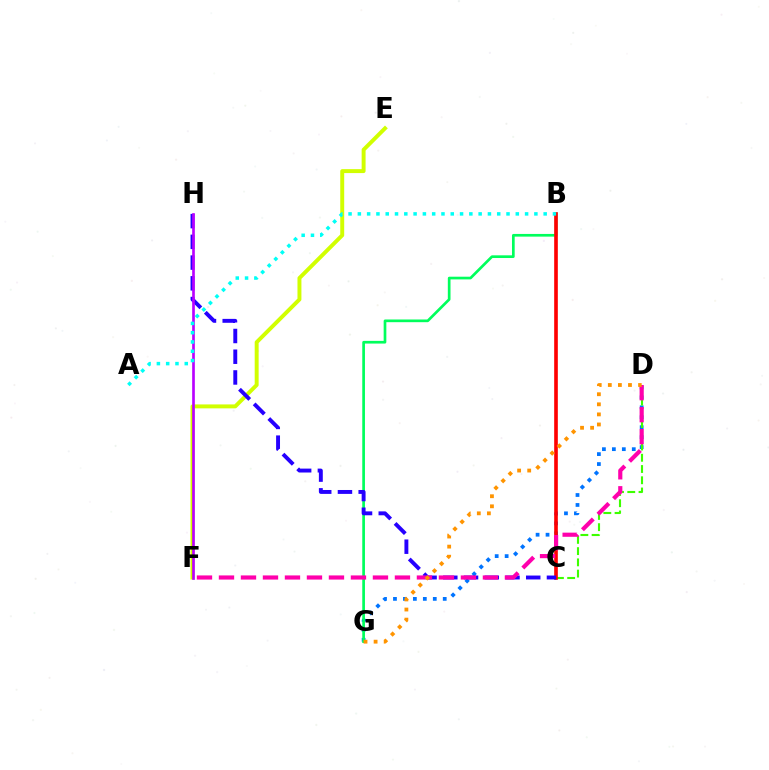{('D', 'G'): [{'color': '#0074ff', 'line_style': 'dotted', 'thickness': 2.7}, {'color': '#ff9400', 'line_style': 'dotted', 'thickness': 2.74}], ('B', 'G'): [{'color': '#00ff5c', 'line_style': 'solid', 'thickness': 1.94}], ('C', 'D'): [{'color': '#3dff00', 'line_style': 'dashed', 'thickness': 1.53}], ('E', 'F'): [{'color': '#d1ff00', 'line_style': 'solid', 'thickness': 2.84}], ('B', 'C'): [{'color': '#ff0000', 'line_style': 'solid', 'thickness': 2.62}], ('C', 'H'): [{'color': '#2500ff', 'line_style': 'dashed', 'thickness': 2.82}], ('F', 'H'): [{'color': '#b900ff', 'line_style': 'solid', 'thickness': 1.92}], ('D', 'F'): [{'color': '#ff00ac', 'line_style': 'dashed', 'thickness': 2.99}], ('A', 'B'): [{'color': '#00fff6', 'line_style': 'dotted', 'thickness': 2.52}]}